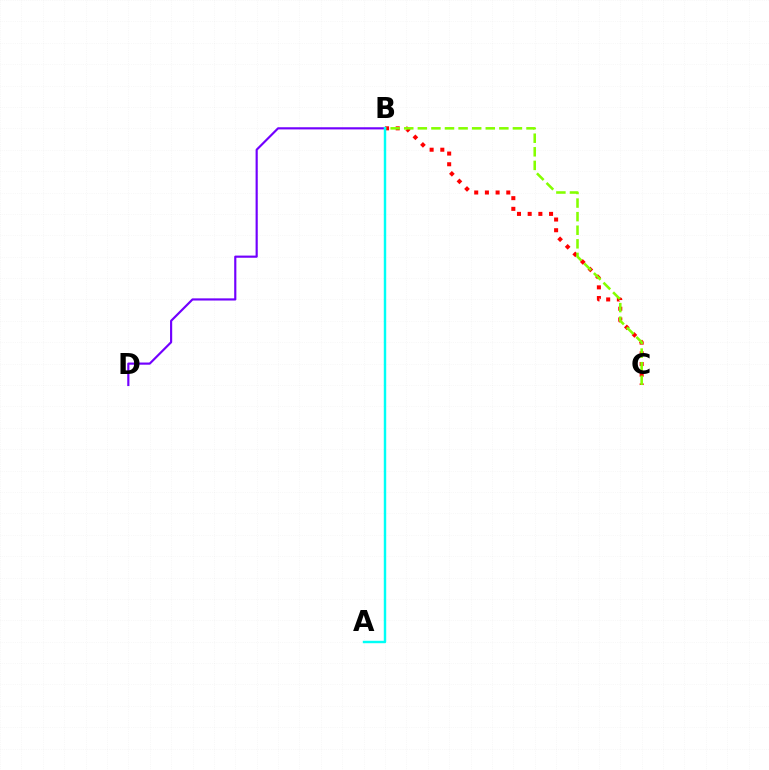{('B', 'C'): [{'color': '#ff0000', 'line_style': 'dotted', 'thickness': 2.91}, {'color': '#84ff00', 'line_style': 'dashed', 'thickness': 1.85}], ('B', 'D'): [{'color': '#7200ff', 'line_style': 'solid', 'thickness': 1.56}], ('A', 'B'): [{'color': '#00fff6', 'line_style': 'solid', 'thickness': 1.76}]}